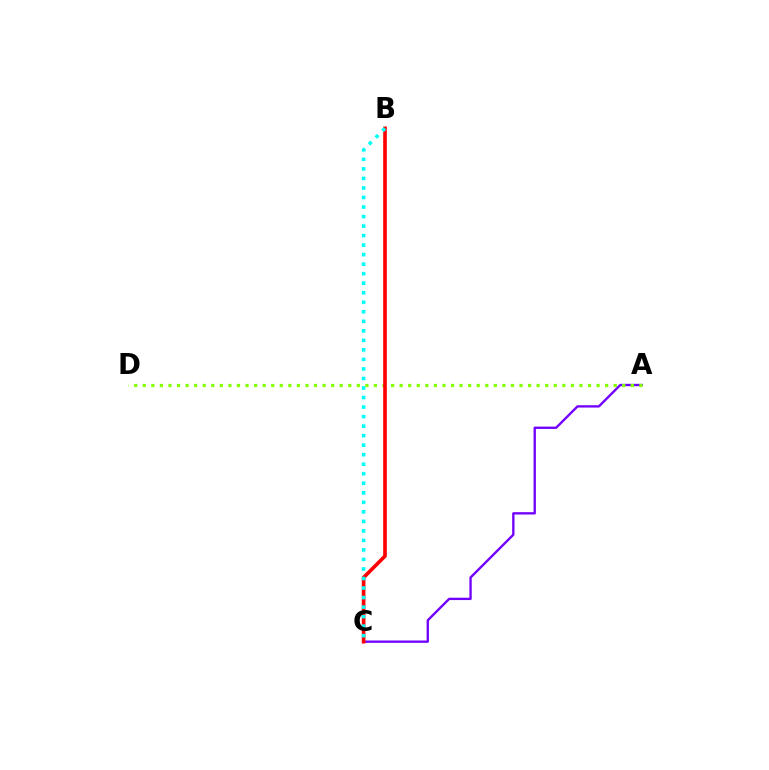{('A', 'C'): [{'color': '#7200ff', 'line_style': 'solid', 'thickness': 1.69}], ('A', 'D'): [{'color': '#84ff00', 'line_style': 'dotted', 'thickness': 2.33}], ('B', 'C'): [{'color': '#ff0000', 'line_style': 'solid', 'thickness': 2.63}, {'color': '#00fff6', 'line_style': 'dotted', 'thickness': 2.59}]}